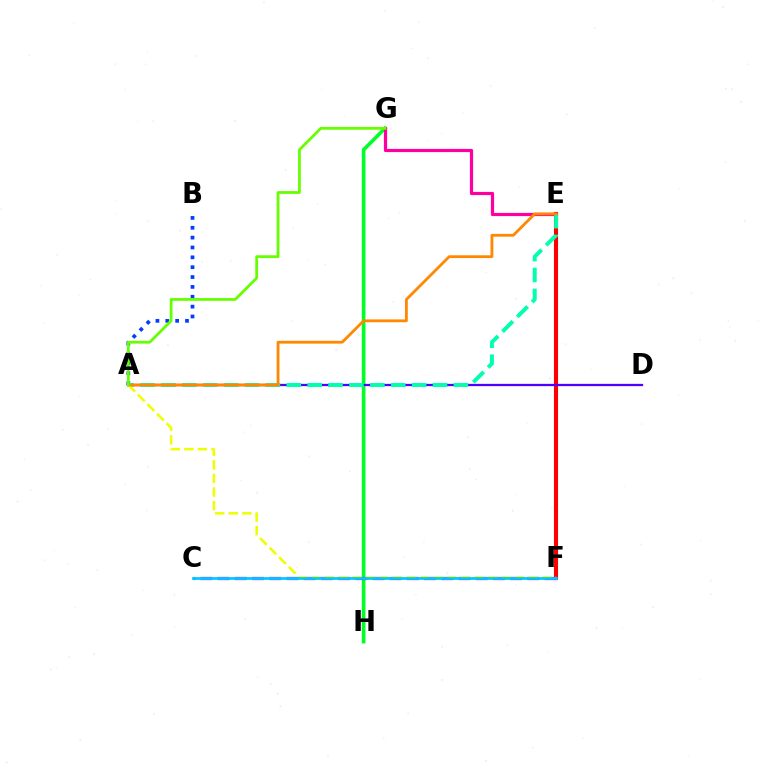{('G', 'H'): [{'color': '#00ff27', 'line_style': 'solid', 'thickness': 2.61}], ('E', 'F'): [{'color': '#ff0000', 'line_style': 'solid', 'thickness': 2.96}], ('A', 'B'): [{'color': '#003fff', 'line_style': 'dotted', 'thickness': 2.68}], ('A', 'D'): [{'color': '#4f00ff', 'line_style': 'solid', 'thickness': 1.64}], ('E', 'G'): [{'color': '#ff00a0', 'line_style': 'solid', 'thickness': 2.31}], ('C', 'F'): [{'color': '#d600ff', 'line_style': 'dashed', 'thickness': 2.34}, {'color': '#00c7ff', 'line_style': 'solid', 'thickness': 1.97}], ('A', 'E'): [{'color': '#00ffaf', 'line_style': 'dashed', 'thickness': 2.84}, {'color': '#ff8800', 'line_style': 'solid', 'thickness': 2.02}], ('A', 'F'): [{'color': '#eeff00', 'line_style': 'dashed', 'thickness': 1.84}], ('A', 'G'): [{'color': '#66ff00', 'line_style': 'solid', 'thickness': 2.0}]}